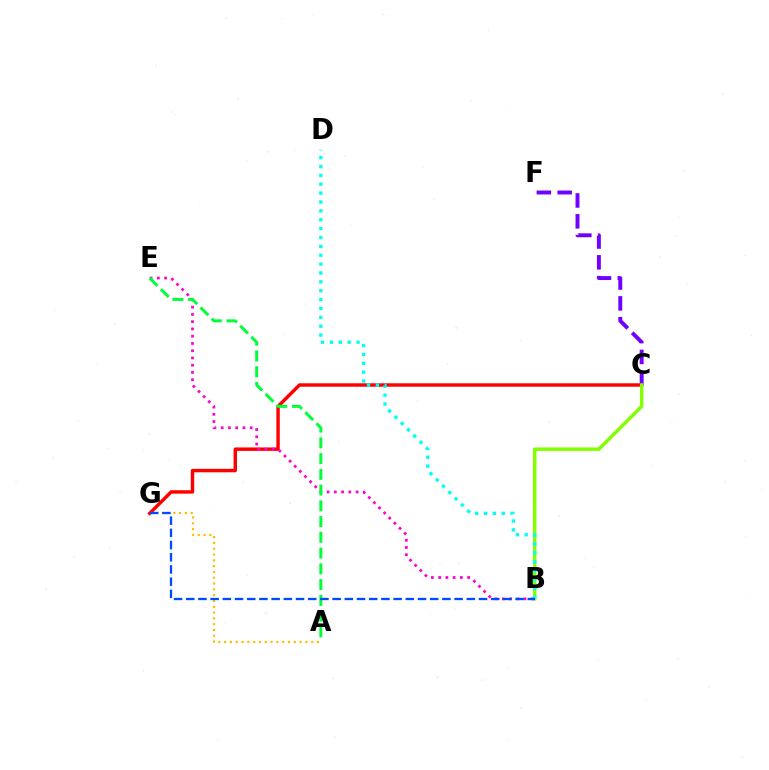{('C', 'G'): [{'color': '#ff0000', 'line_style': 'solid', 'thickness': 2.47}], ('C', 'F'): [{'color': '#7200ff', 'line_style': 'dashed', 'thickness': 2.83}], ('B', 'C'): [{'color': '#84ff00', 'line_style': 'solid', 'thickness': 2.5}], ('B', 'D'): [{'color': '#00fff6', 'line_style': 'dotted', 'thickness': 2.41}], ('B', 'E'): [{'color': '#ff00cf', 'line_style': 'dotted', 'thickness': 1.97}], ('A', 'G'): [{'color': '#ffbd00', 'line_style': 'dotted', 'thickness': 1.58}], ('A', 'E'): [{'color': '#00ff39', 'line_style': 'dashed', 'thickness': 2.14}], ('B', 'G'): [{'color': '#004bff', 'line_style': 'dashed', 'thickness': 1.66}]}